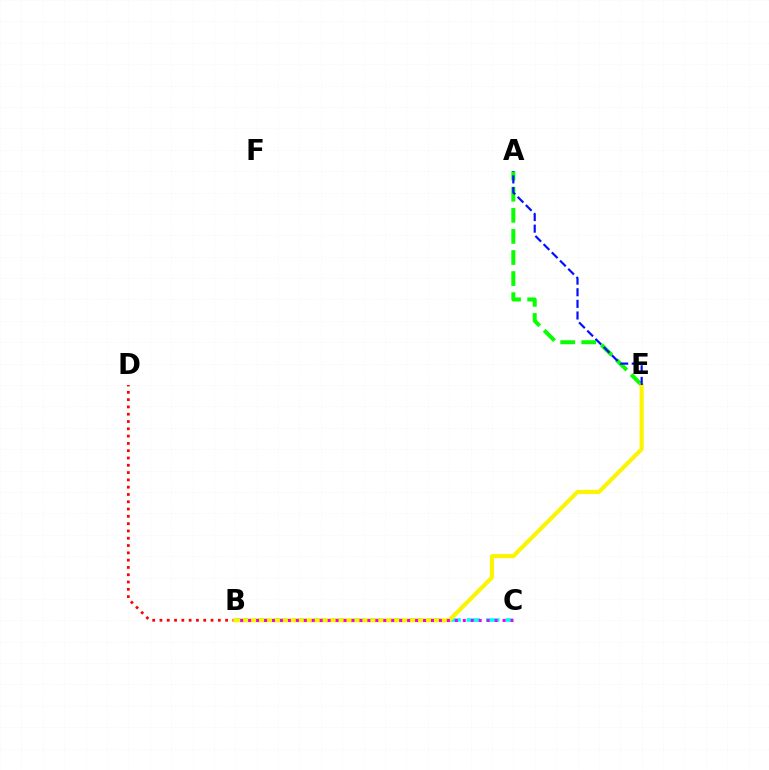{('A', 'E'): [{'color': '#08ff00', 'line_style': 'dashed', 'thickness': 2.87}, {'color': '#0010ff', 'line_style': 'dashed', 'thickness': 1.58}], ('B', 'D'): [{'color': '#ff0000', 'line_style': 'dotted', 'thickness': 1.98}], ('B', 'C'): [{'color': '#00fff6', 'line_style': 'dashed', 'thickness': 2.62}, {'color': '#ee00ff', 'line_style': 'dotted', 'thickness': 2.16}], ('B', 'E'): [{'color': '#fcf500', 'line_style': 'solid', 'thickness': 2.94}]}